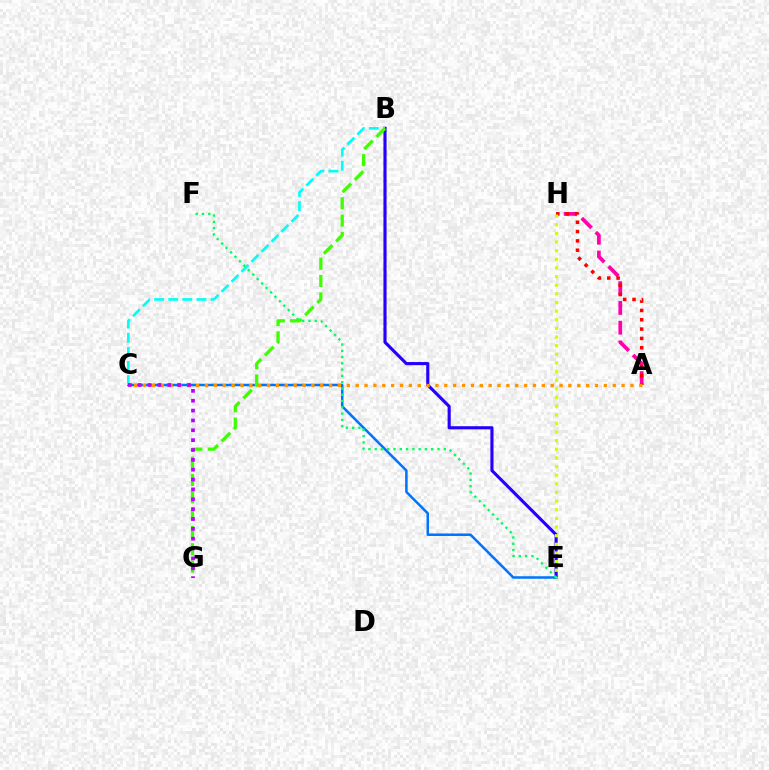{('B', 'E'): [{'color': '#2500ff', 'line_style': 'solid', 'thickness': 2.26}], ('A', 'H'): [{'color': '#ff00ac', 'line_style': 'dashed', 'thickness': 2.68}, {'color': '#ff0000', 'line_style': 'dotted', 'thickness': 2.53}], ('C', 'E'): [{'color': '#0074ff', 'line_style': 'solid', 'thickness': 1.81}], ('B', 'C'): [{'color': '#00fff6', 'line_style': 'dashed', 'thickness': 1.92}], ('A', 'C'): [{'color': '#ff9400', 'line_style': 'dotted', 'thickness': 2.41}], ('B', 'G'): [{'color': '#3dff00', 'line_style': 'dashed', 'thickness': 2.35}], ('E', 'H'): [{'color': '#d1ff00', 'line_style': 'dotted', 'thickness': 2.35}], ('E', 'F'): [{'color': '#00ff5c', 'line_style': 'dotted', 'thickness': 1.71}], ('C', 'G'): [{'color': '#b900ff', 'line_style': 'dotted', 'thickness': 2.68}]}